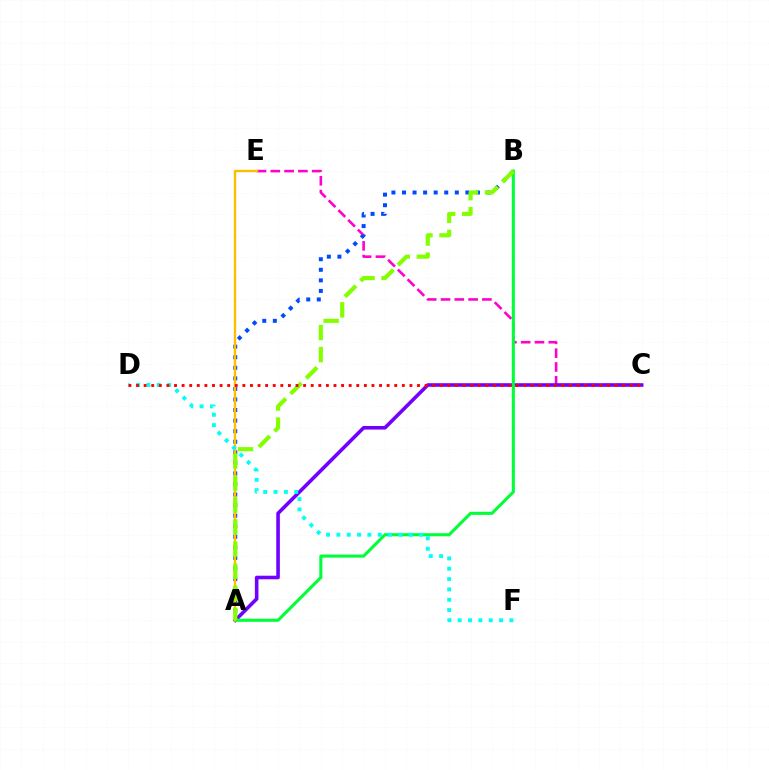{('C', 'E'): [{'color': '#ff00cf', 'line_style': 'dashed', 'thickness': 1.87}], ('A', 'B'): [{'color': '#004bff', 'line_style': 'dotted', 'thickness': 2.87}, {'color': '#00ff39', 'line_style': 'solid', 'thickness': 2.21}, {'color': '#84ff00', 'line_style': 'dashed', 'thickness': 3.0}], ('A', 'C'): [{'color': '#7200ff', 'line_style': 'solid', 'thickness': 2.58}], ('A', 'E'): [{'color': '#ffbd00', 'line_style': 'solid', 'thickness': 1.72}], ('D', 'F'): [{'color': '#00fff6', 'line_style': 'dotted', 'thickness': 2.81}], ('C', 'D'): [{'color': '#ff0000', 'line_style': 'dotted', 'thickness': 2.06}]}